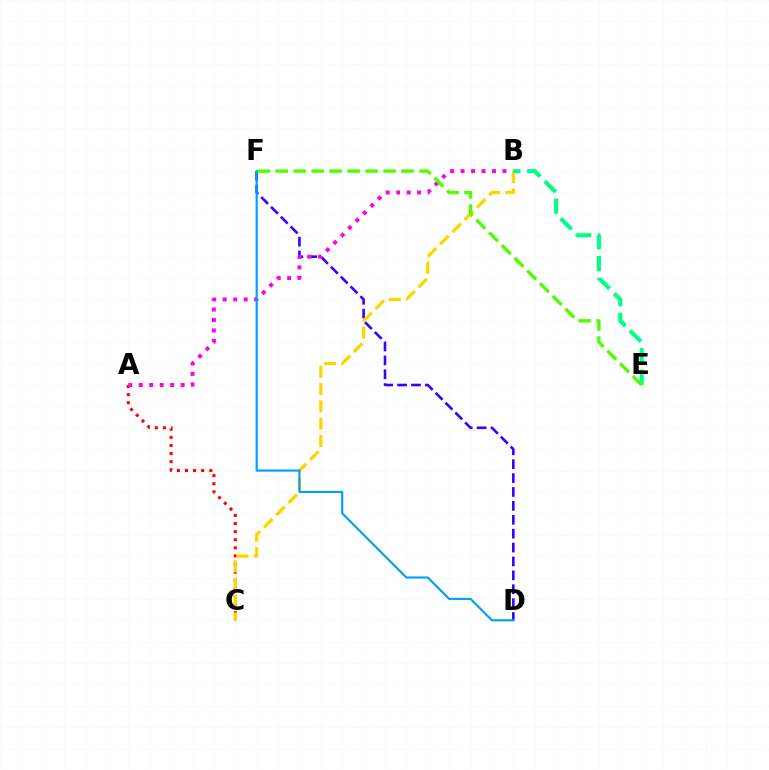{('A', 'C'): [{'color': '#ff0000', 'line_style': 'dotted', 'thickness': 2.2}], ('D', 'F'): [{'color': '#3700ff', 'line_style': 'dashed', 'thickness': 1.89}, {'color': '#009eff', 'line_style': 'solid', 'thickness': 1.54}], ('A', 'B'): [{'color': '#ff00ed', 'line_style': 'dotted', 'thickness': 2.84}], ('B', 'C'): [{'color': '#ffd500', 'line_style': 'dashed', 'thickness': 2.35}], ('B', 'E'): [{'color': '#00ff86', 'line_style': 'dashed', 'thickness': 2.98}], ('E', 'F'): [{'color': '#4fff00', 'line_style': 'dashed', 'thickness': 2.44}]}